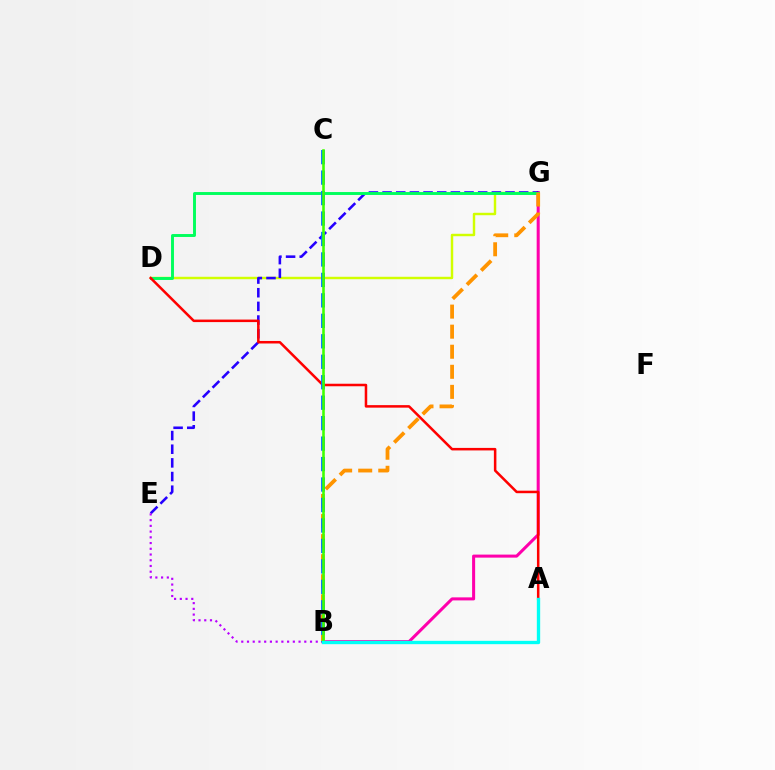{('D', 'G'): [{'color': '#d1ff00', 'line_style': 'solid', 'thickness': 1.76}, {'color': '#00ff5c', 'line_style': 'solid', 'thickness': 2.1}], ('B', 'G'): [{'color': '#ff00ac', 'line_style': 'solid', 'thickness': 2.19}, {'color': '#ff9400', 'line_style': 'dashed', 'thickness': 2.73}], ('E', 'G'): [{'color': '#2500ff', 'line_style': 'dashed', 'thickness': 1.86}], ('B', 'E'): [{'color': '#b900ff', 'line_style': 'dotted', 'thickness': 1.56}], ('A', 'D'): [{'color': '#ff0000', 'line_style': 'solid', 'thickness': 1.82}], ('B', 'C'): [{'color': '#0074ff', 'line_style': 'dashed', 'thickness': 2.78}, {'color': '#3dff00', 'line_style': 'solid', 'thickness': 1.86}], ('A', 'B'): [{'color': '#00fff6', 'line_style': 'solid', 'thickness': 2.41}]}